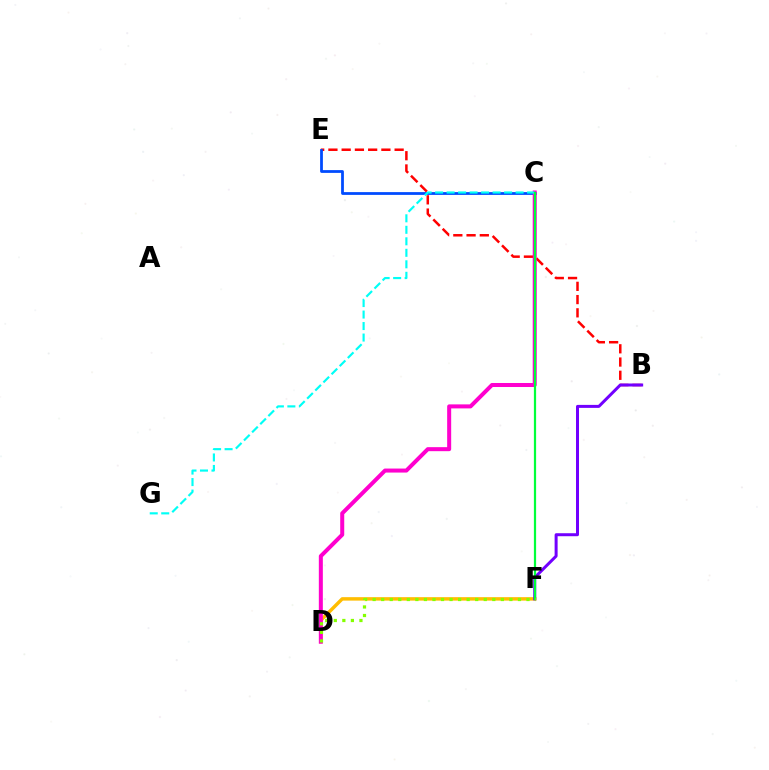{('D', 'F'): [{'color': '#ffbd00', 'line_style': 'solid', 'thickness': 2.48}, {'color': '#84ff00', 'line_style': 'dotted', 'thickness': 2.32}], ('B', 'E'): [{'color': '#ff0000', 'line_style': 'dashed', 'thickness': 1.8}], ('B', 'F'): [{'color': '#7200ff', 'line_style': 'solid', 'thickness': 2.16}], ('C', 'E'): [{'color': '#004bff', 'line_style': 'solid', 'thickness': 2.0}], ('C', 'D'): [{'color': '#ff00cf', 'line_style': 'solid', 'thickness': 2.89}], ('C', 'G'): [{'color': '#00fff6', 'line_style': 'dashed', 'thickness': 1.56}], ('C', 'F'): [{'color': '#00ff39', 'line_style': 'solid', 'thickness': 1.6}]}